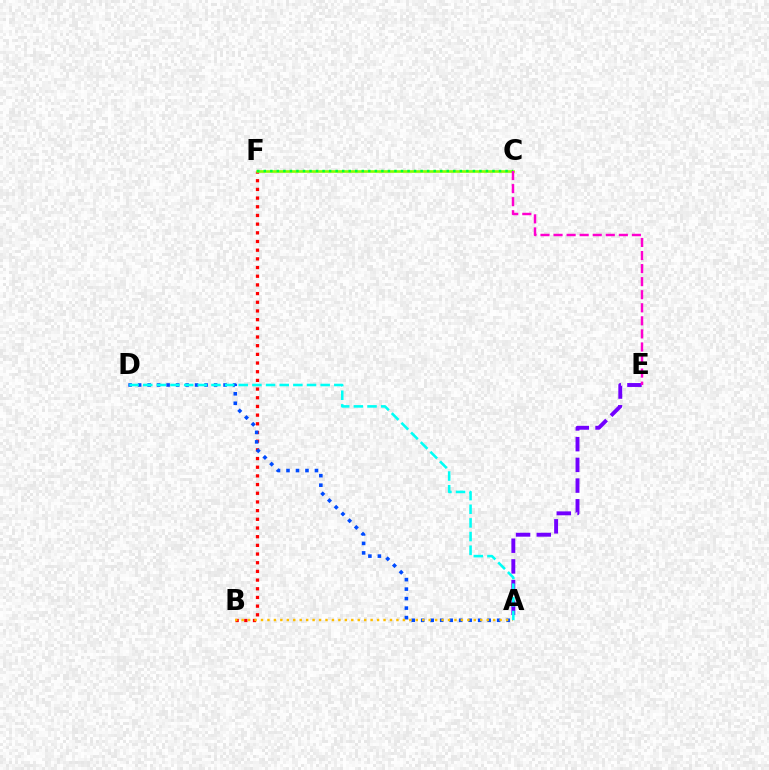{('B', 'F'): [{'color': '#ff0000', 'line_style': 'dotted', 'thickness': 2.36}], ('C', 'F'): [{'color': '#84ff00', 'line_style': 'solid', 'thickness': 1.89}, {'color': '#00ff39', 'line_style': 'dotted', 'thickness': 1.78}], ('A', 'D'): [{'color': '#004bff', 'line_style': 'dotted', 'thickness': 2.58}, {'color': '#00fff6', 'line_style': 'dashed', 'thickness': 1.85}], ('A', 'E'): [{'color': '#7200ff', 'line_style': 'dashed', 'thickness': 2.81}], ('A', 'B'): [{'color': '#ffbd00', 'line_style': 'dotted', 'thickness': 1.75}], ('C', 'E'): [{'color': '#ff00cf', 'line_style': 'dashed', 'thickness': 1.77}]}